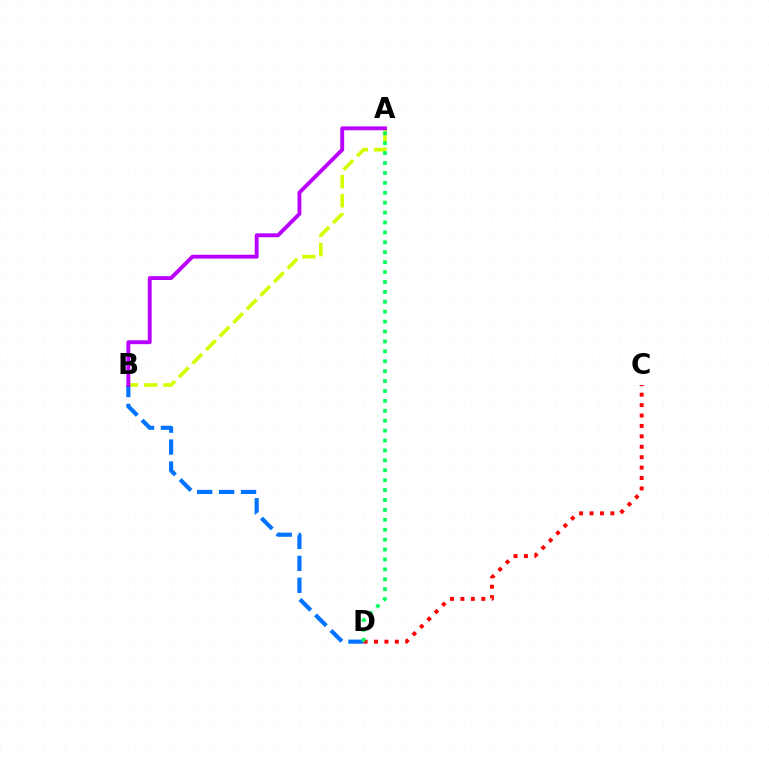{('A', 'B'): [{'color': '#d1ff00', 'line_style': 'dashed', 'thickness': 2.61}, {'color': '#b900ff', 'line_style': 'solid', 'thickness': 2.79}], ('B', 'D'): [{'color': '#0074ff', 'line_style': 'dashed', 'thickness': 2.98}], ('C', 'D'): [{'color': '#ff0000', 'line_style': 'dotted', 'thickness': 2.83}], ('A', 'D'): [{'color': '#00ff5c', 'line_style': 'dotted', 'thickness': 2.69}]}